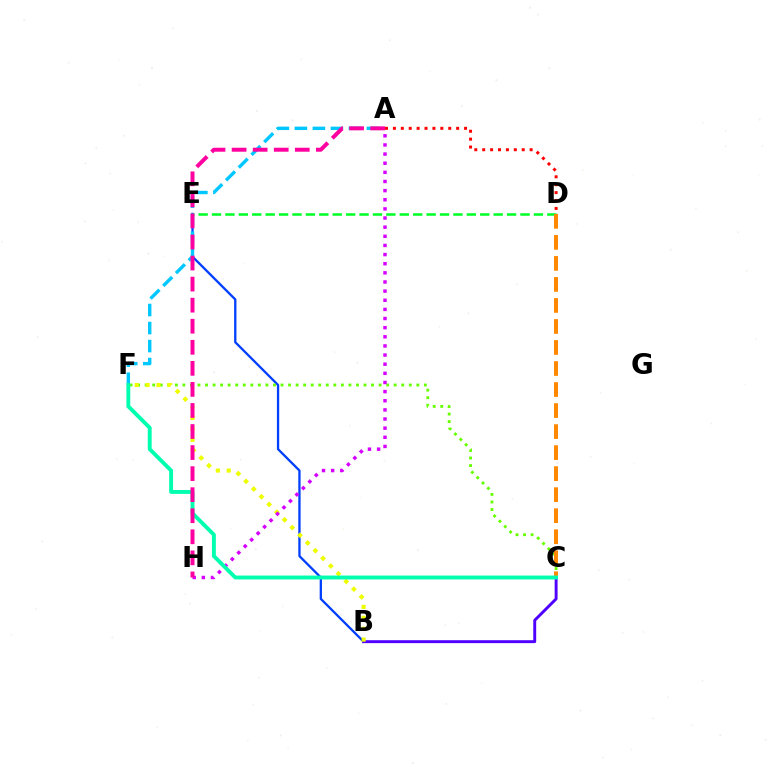{('B', 'E'): [{'color': '#003fff', 'line_style': 'solid', 'thickness': 1.66}], ('A', 'D'): [{'color': '#ff0000', 'line_style': 'dotted', 'thickness': 2.15}], ('A', 'F'): [{'color': '#00c7ff', 'line_style': 'dashed', 'thickness': 2.45}], ('B', 'C'): [{'color': '#4f00ff', 'line_style': 'solid', 'thickness': 2.1}], ('C', 'F'): [{'color': '#66ff00', 'line_style': 'dotted', 'thickness': 2.05}, {'color': '#00ffaf', 'line_style': 'solid', 'thickness': 2.79}], ('D', 'E'): [{'color': '#00ff27', 'line_style': 'dashed', 'thickness': 1.82}], ('B', 'F'): [{'color': '#eeff00', 'line_style': 'dotted', 'thickness': 2.96}], ('A', 'H'): [{'color': '#d600ff', 'line_style': 'dotted', 'thickness': 2.48}, {'color': '#ff00a0', 'line_style': 'dashed', 'thickness': 2.86}], ('C', 'D'): [{'color': '#ff8800', 'line_style': 'dashed', 'thickness': 2.86}]}